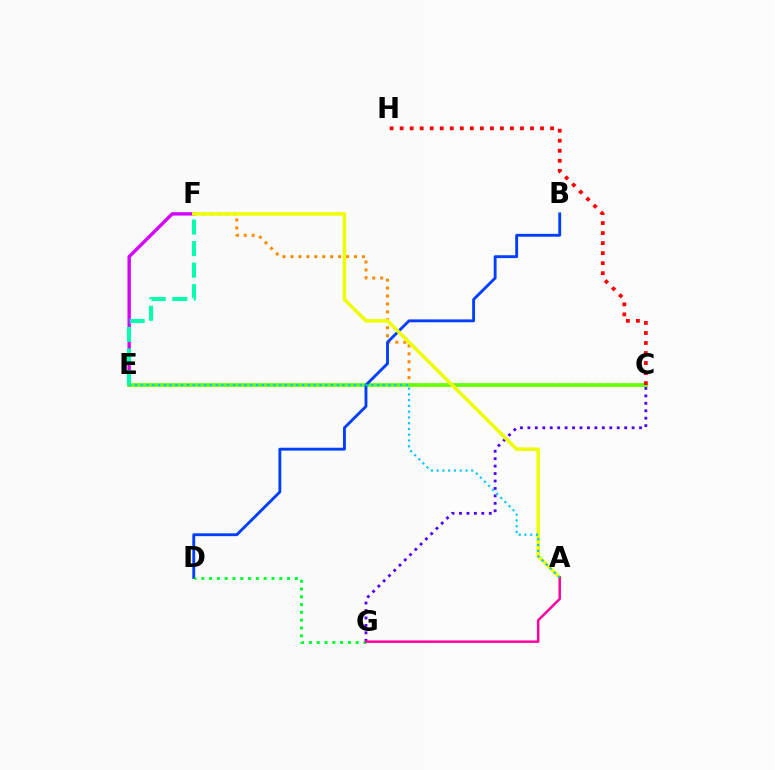{('E', 'F'): [{'color': '#d600ff', 'line_style': 'solid', 'thickness': 2.42}, {'color': '#00ffaf', 'line_style': 'dashed', 'thickness': 2.93}], ('C', 'F'): [{'color': '#ff8800', 'line_style': 'dotted', 'thickness': 2.16}], ('C', 'E'): [{'color': '#66ff00', 'line_style': 'solid', 'thickness': 2.66}], ('C', 'G'): [{'color': '#4f00ff', 'line_style': 'dotted', 'thickness': 2.02}], ('B', 'D'): [{'color': '#003fff', 'line_style': 'solid', 'thickness': 2.07}], ('C', 'H'): [{'color': '#ff0000', 'line_style': 'dotted', 'thickness': 2.72}], ('A', 'F'): [{'color': '#eeff00', 'line_style': 'solid', 'thickness': 2.52}], ('D', 'G'): [{'color': '#00ff27', 'line_style': 'dotted', 'thickness': 2.12}], ('A', 'G'): [{'color': '#ff00a0', 'line_style': 'solid', 'thickness': 1.79}], ('A', 'E'): [{'color': '#00c7ff', 'line_style': 'dotted', 'thickness': 1.57}]}